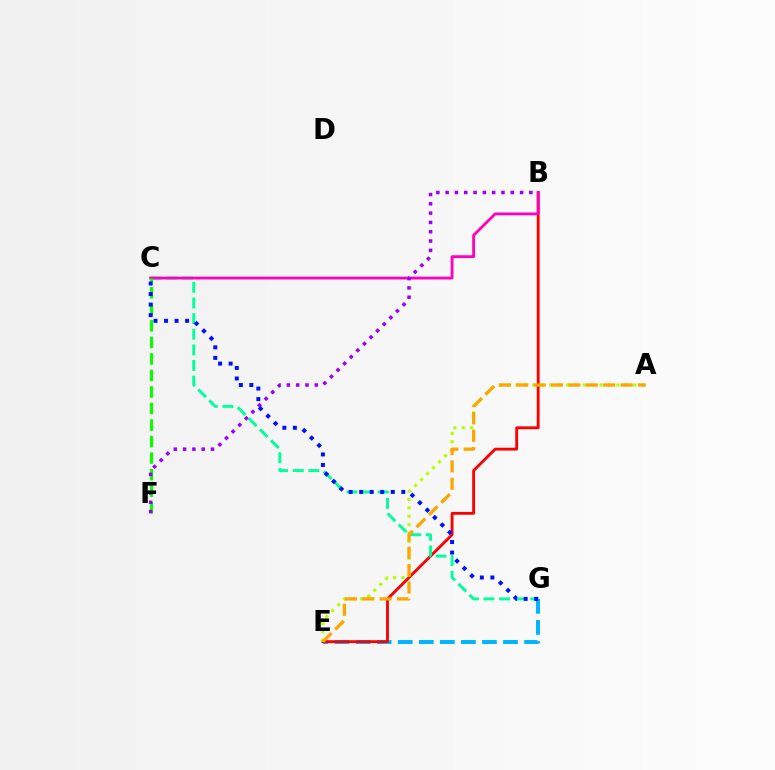{('E', 'G'): [{'color': '#00b5ff', 'line_style': 'dashed', 'thickness': 2.86}], ('B', 'E'): [{'color': '#ff0000', 'line_style': 'solid', 'thickness': 2.05}], ('C', 'G'): [{'color': '#00ff9d', 'line_style': 'dashed', 'thickness': 2.12}, {'color': '#0010ff', 'line_style': 'dotted', 'thickness': 2.86}], ('A', 'E'): [{'color': '#b3ff00', 'line_style': 'dotted', 'thickness': 2.28}, {'color': '#ffa500', 'line_style': 'dashed', 'thickness': 2.36}], ('B', 'C'): [{'color': '#ff00bd', 'line_style': 'solid', 'thickness': 2.03}], ('C', 'F'): [{'color': '#08ff00', 'line_style': 'dashed', 'thickness': 2.25}], ('B', 'F'): [{'color': '#9b00ff', 'line_style': 'dotted', 'thickness': 2.53}]}